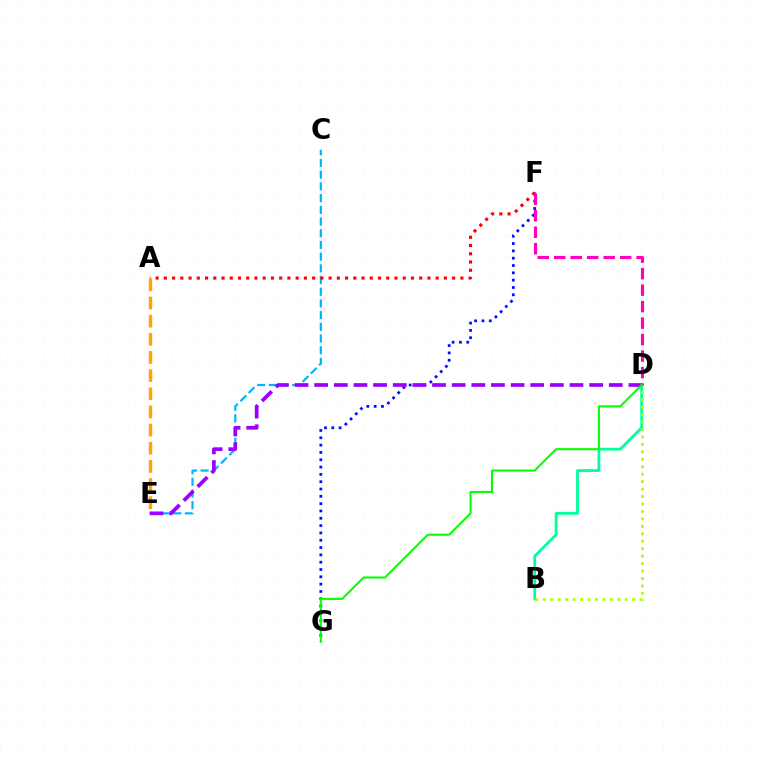{('F', 'G'): [{'color': '#0010ff', 'line_style': 'dotted', 'thickness': 1.99}], ('C', 'E'): [{'color': '#00b5ff', 'line_style': 'dashed', 'thickness': 1.59}], ('A', 'F'): [{'color': '#ff0000', 'line_style': 'dotted', 'thickness': 2.24}], ('B', 'D'): [{'color': '#00ff9d', 'line_style': 'solid', 'thickness': 2.01}, {'color': '#b3ff00', 'line_style': 'dotted', 'thickness': 2.02}], ('D', 'E'): [{'color': '#9b00ff', 'line_style': 'dashed', 'thickness': 2.67}], ('D', 'F'): [{'color': '#ff00bd', 'line_style': 'dashed', 'thickness': 2.24}], ('D', 'G'): [{'color': '#08ff00', 'line_style': 'solid', 'thickness': 1.5}], ('A', 'E'): [{'color': '#ffa500', 'line_style': 'dashed', 'thickness': 2.47}]}